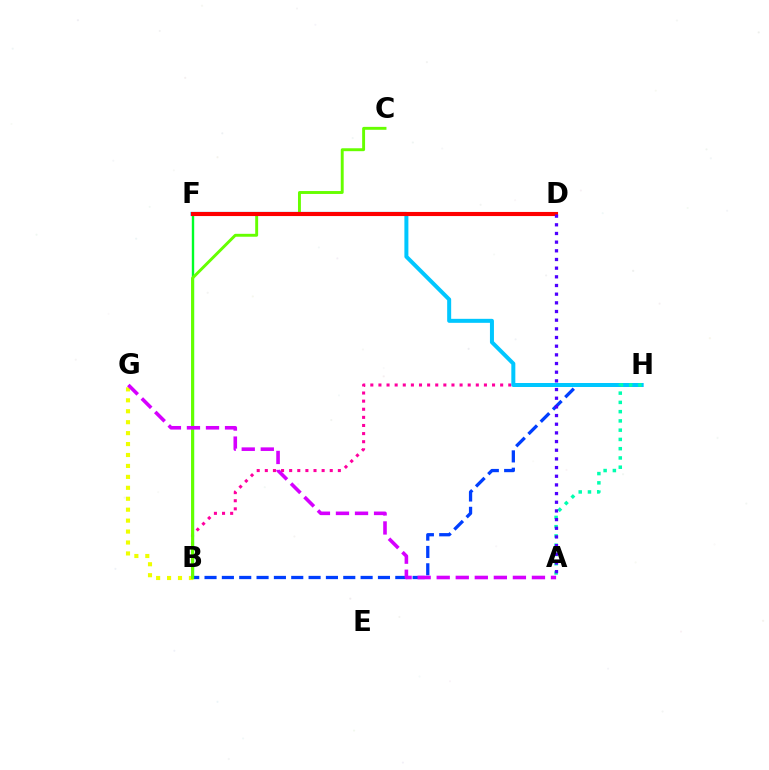{('B', 'H'): [{'color': '#ff00a0', 'line_style': 'dotted', 'thickness': 2.2}, {'color': '#003fff', 'line_style': 'dashed', 'thickness': 2.36}], ('B', 'F'): [{'color': '#00ff27', 'line_style': 'solid', 'thickness': 1.72}], ('F', 'H'): [{'color': '#00c7ff', 'line_style': 'solid', 'thickness': 2.88}], ('B', 'G'): [{'color': '#eeff00', 'line_style': 'dotted', 'thickness': 2.97}], ('B', 'C'): [{'color': '#66ff00', 'line_style': 'solid', 'thickness': 2.1}], ('D', 'F'): [{'color': '#ff8800', 'line_style': 'dashed', 'thickness': 2.67}, {'color': '#ff0000', 'line_style': 'solid', 'thickness': 2.96}], ('A', 'H'): [{'color': '#00ffaf', 'line_style': 'dotted', 'thickness': 2.52}], ('A', 'G'): [{'color': '#d600ff', 'line_style': 'dashed', 'thickness': 2.59}], ('A', 'D'): [{'color': '#4f00ff', 'line_style': 'dotted', 'thickness': 2.36}]}